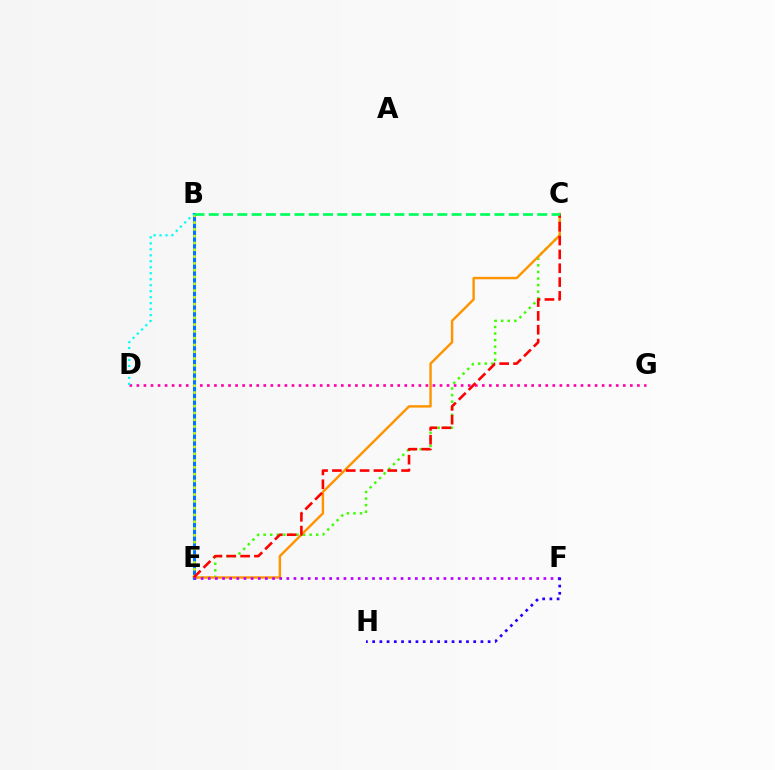{('C', 'E'): [{'color': '#3dff00', 'line_style': 'dotted', 'thickness': 1.79}, {'color': '#ff9400', 'line_style': 'solid', 'thickness': 1.75}, {'color': '#ff0000', 'line_style': 'dashed', 'thickness': 1.88}], ('D', 'G'): [{'color': '#ff00ac', 'line_style': 'dotted', 'thickness': 1.92}], ('B', 'E'): [{'color': '#0074ff', 'line_style': 'solid', 'thickness': 2.18}, {'color': '#d1ff00', 'line_style': 'dotted', 'thickness': 1.85}], ('B', 'D'): [{'color': '#00fff6', 'line_style': 'dotted', 'thickness': 1.62}], ('E', 'F'): [{'color': '#b900ff', 'line_style': 'dotted', 'thickness': 1.94}], ('F', 'H'): [{'color': '#2500ff', 'line_style': 'dotted', 'thickness': 1.96}], ('B', 'C'): [{'color': '#00ff5c', 'line_style': 'dashed', 'thickness': 1.94}]}